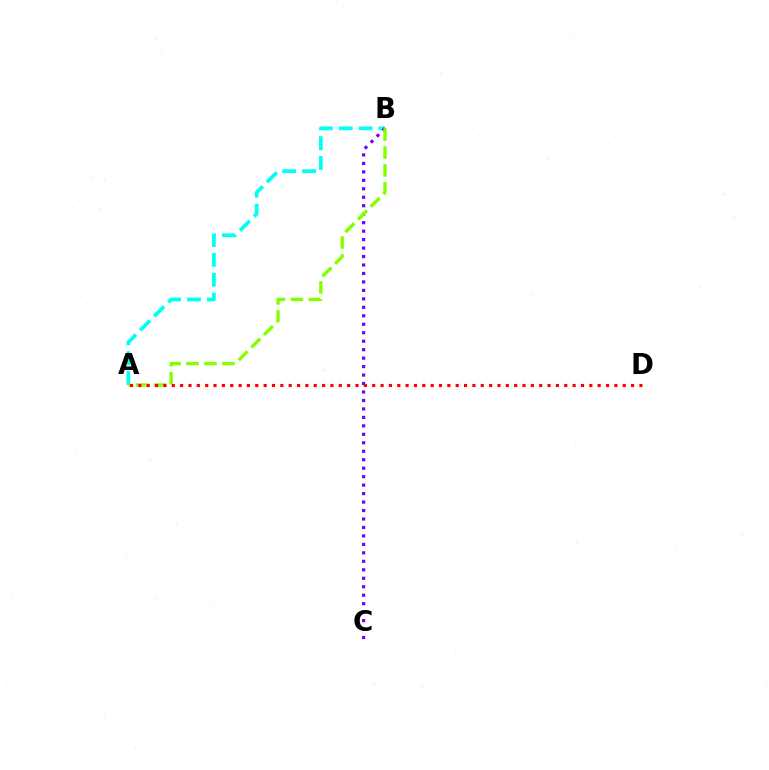{('A', 'B'): [{'color': '#00fff6', 'line_style': 'dashed', 'thickness': 2.7}, {'color': '#84ff00', 'line_style': 'dashed', 'thickness': 2.44}], ('B', 'C'): [{'color': '#7200ff', 'line_style': 'dotted', 'thickness': 2.3}], ('A', 'D'): [{'color': '#ff0000', 'line_style': 'dotted', 'thickness': 2.27}]}